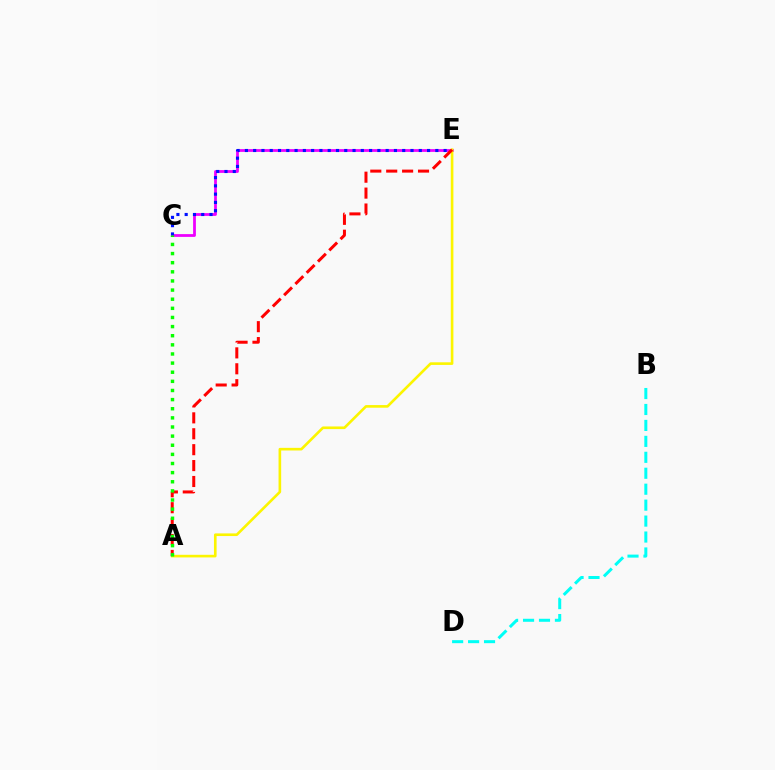{('C', 'E'): [{'color': '#ee00ff', 'line_style': 'solid', 'thickness': 2.0}, {'color': '#0010ff', 'line_style': 'dotted', 'thickness': 2.25}], ('A', 'E'): [{'color': '#fcf500', 'line_style': 'solid', 'thickness': 1.9}, {'color': '#ff0000', 'line_style': 'dashed', 'thickness': 2.16}], ('A', 'C'): [{'color': '#08ff00', 'line_style': 'dotted', 'thickness': 2.48}], ('B', 'D'): [{'color': '#00fff6', 'line_style': 'dashed', 'thickness': 2.17}]}